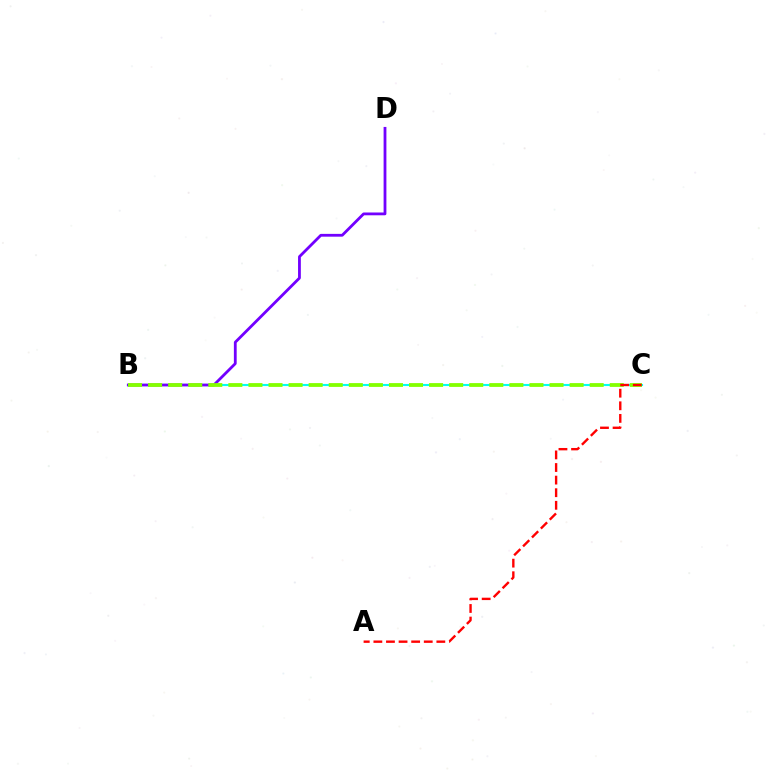{('B', 'C'): [{'color': '#00fff6', 'line_style': 'solid', 'thickness': 1.51}, {'color': '#84ff00', 'line_style': 'dashed', 'thickness': 2.73}], ('B', 'D'): [{'color': '#7200ff', 'line_style': 'solid', 'thickness': 2.01}], ('A', 'C'): [{'color': '#ff0000', 'line_style': 'dashed', 'thickness': 1.71}]}